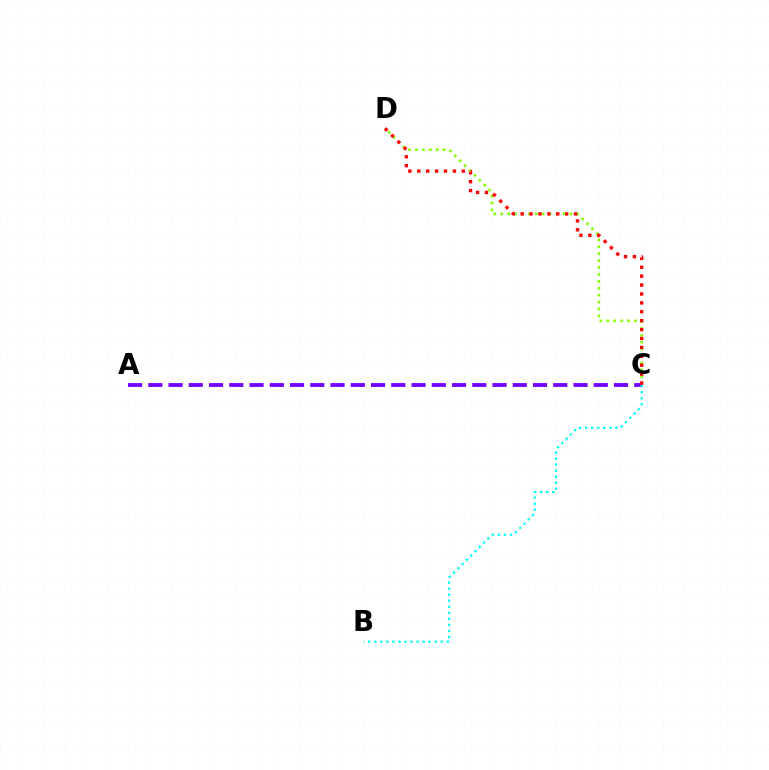{('C', 'D'): [{'color': '#84ff00', 'line_style': 'dotted', 'thickness': 1.88}, {'color': '#ff0000', 'line_style': 'dotted', 'thickness': 2.42}], ('A', 'C'): [{'color': '#7200ff', 'line_style': 'dashed', 'thickness': 2.75}], ('B', 'C'): [{'color': '#00fff6', 'line_style': 'dotted', 'thickness': 1.64}]}